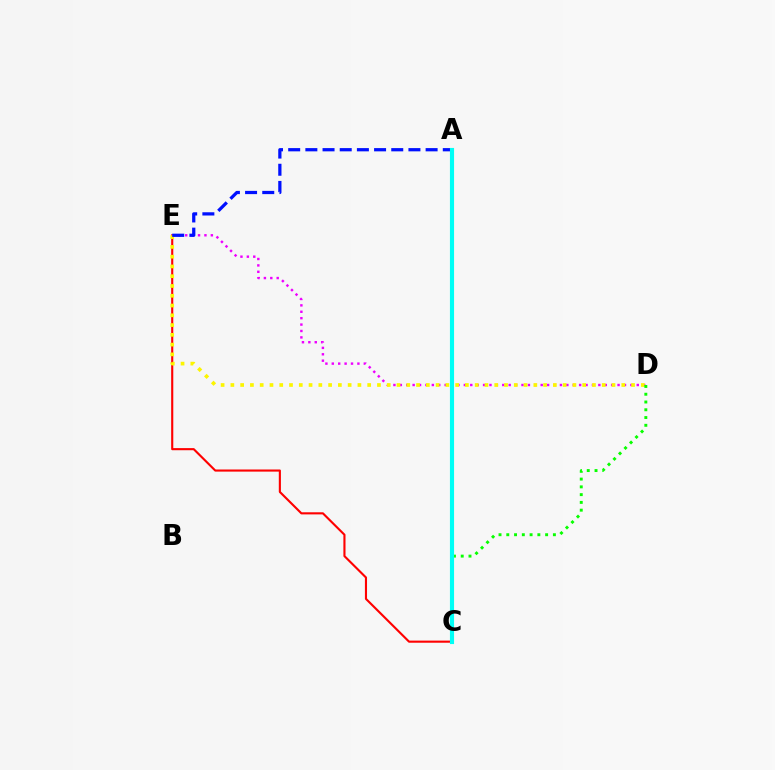{('C', 'E'): [{'color': '#ff0000', 'line_style': 'solid', 'thickness': 1.53}], ('D', 'E'): [{'color': '#ee00ff', 'line_style': 'dotted', 'thickness': 1.74}, {'color': '#fcf500', 'line_style': 'dotted', 'thickness': 2.66}], ('A', 'E'): [{'color': '#0010ff', 'line_style': 'dashed', 'thickness': 2.33}], ('C', 'D'): [{'color': '#08ff00', 'line_style': 'dotted', 'thickness': 2.11}], ('A', 'C'): [{'color': '#00fff6', 'line_style': 'solid', 'thickness': 2.97}]}